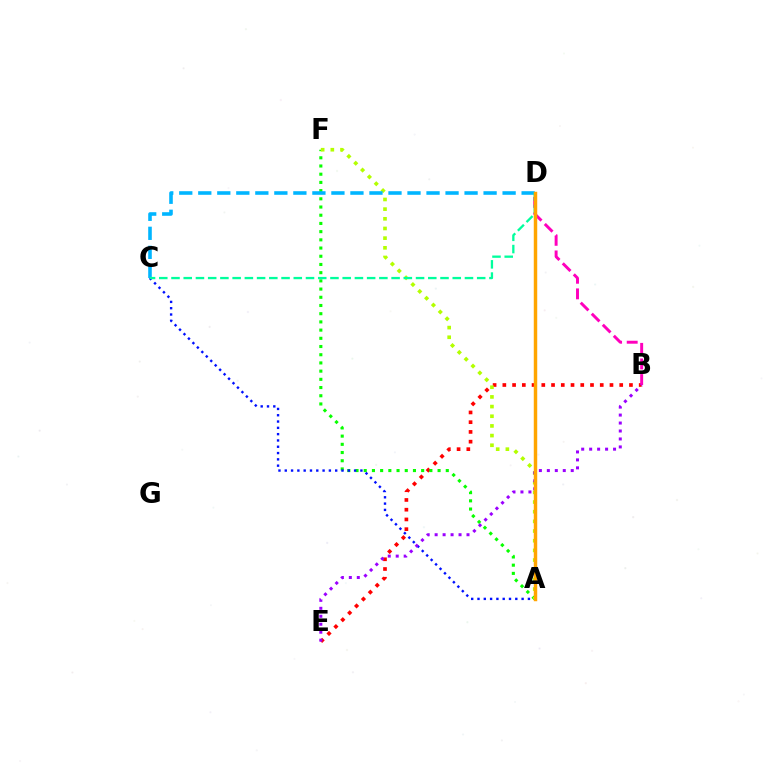{('B', 'E'): [{'color': '#ff0000', 'line_style': 'dotted', 'thickness': 2.65}, {'color': '#9b00ff', 'line_style': 'dotted', 'thickness': 2.16}], ('A', 'F'): [{'color': '#08ff00', 'line_style': 'dotted', 'thickness': 2.23}, {'color': '#b3ff00', 'line_style': 'dotted', 'thickness': 2.63}], ('B', 'D'): [{'color': '#ff00bd', 'line_style': 'dashed', 'thickness': 2.12}], ('A', 'C'): [{'color': '#0010ff', 'line_style': 'dotted', 'thickness': 1.71}], ('C', 'D'): [{'color': '#00b5ff', 'line_style': 'dashed', 'thickness': 2.58}, {'color': '#00ff9d', 'line_style': 'dashed', 'thickness': 1.66}], ('A', 'D'): [{'color': '#ffa500', 'line_style': 'solid', 'thickness': 2.49}]}